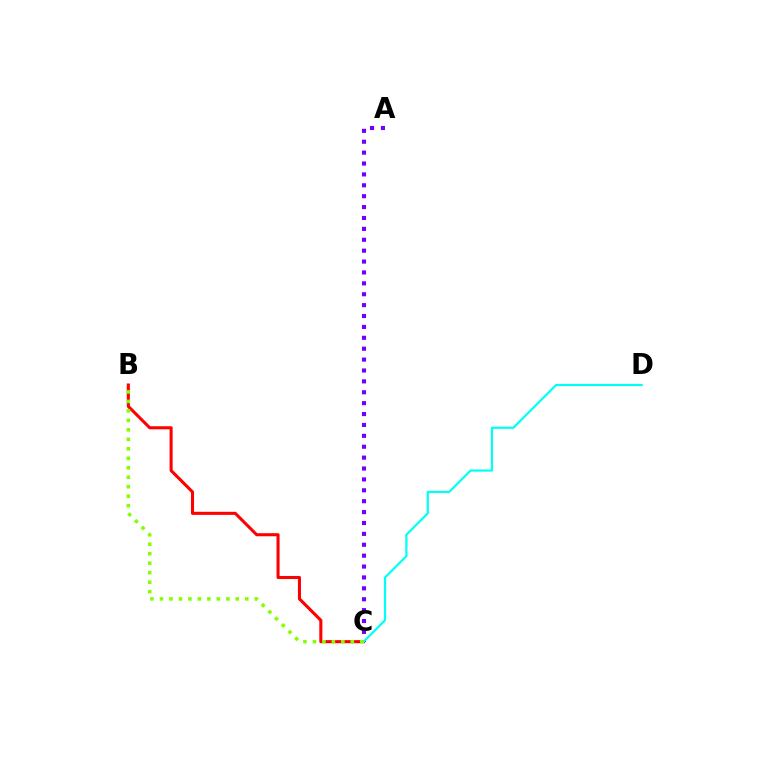{('A', 'C'): [{'color': '#7200ff', 'line_style': 'dotted', 'thickness': 2.96}], ('B', 'C'): [{'color': '#ff0000', 'line_style': 'solid', 'thickness': 2.21}, {'color': '#84ff00', 'line_style': 'dotted', 'thickness': 2.58}], ('C', 'D'): [{'color': '#00fff6', 'line_style': 'solid', 'thickness': 1.58}]}